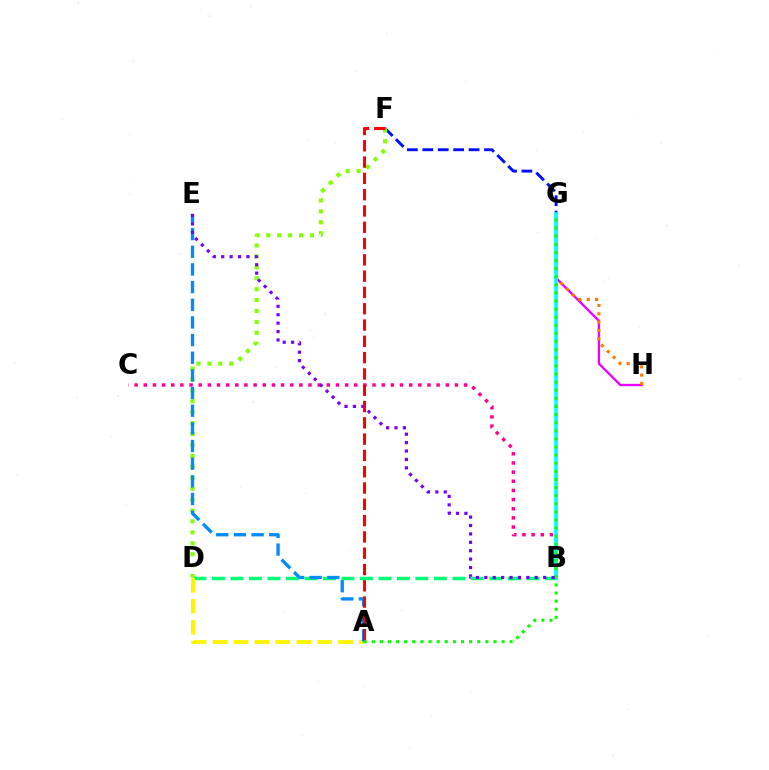{('B', 'D'): [{'color': '#00ff74', 'line_style': 'dashed', 'thickness': 2.51}], ('F', 'G'): [{'color': '#0010ff', 'line_style': 'dashed', 'thickness': 2.1}], ('G', 'H'): [{'color': '#ee00ff', 'line_style': 'solid', 'thickness': 1.68}, {'color': '#ff7c00', 'line_style': 'dotted', 'thickness': 2.26}], ('B', 'C'): [{'color': '#ff0094', 'line_style': 'dotted', 'thickness': 2.49}], ('B', 'G'): [{'color': '#00fff6', 'line_style': 'solid', 'thickness': 2.64}], ('D', 'F'): [{'color': '#84ff00', 'line_style': 'dotted', 'thickness': 2.97}], ('A', 'D'): [{'color': '#fcf500', 'line_style': 'dashed', 'thickness': 2.84}], ('A', 'E'): [{'color': '#008cff', 'line_style': 'dashed', 'thickness': 2.4}], ('A', 'G'): [{'color': '#08ff00', 'line_style': 'dotted', 'thickness': 2.2}], ('B', 'E'): [{'color': '#7200ff', 'line_style': 'dotted', 'thickness': 2.28}], ('A', 'F'): [{'color': '#ff0000', 'line_style': 'dashed', 'thickness': 2.21}]}